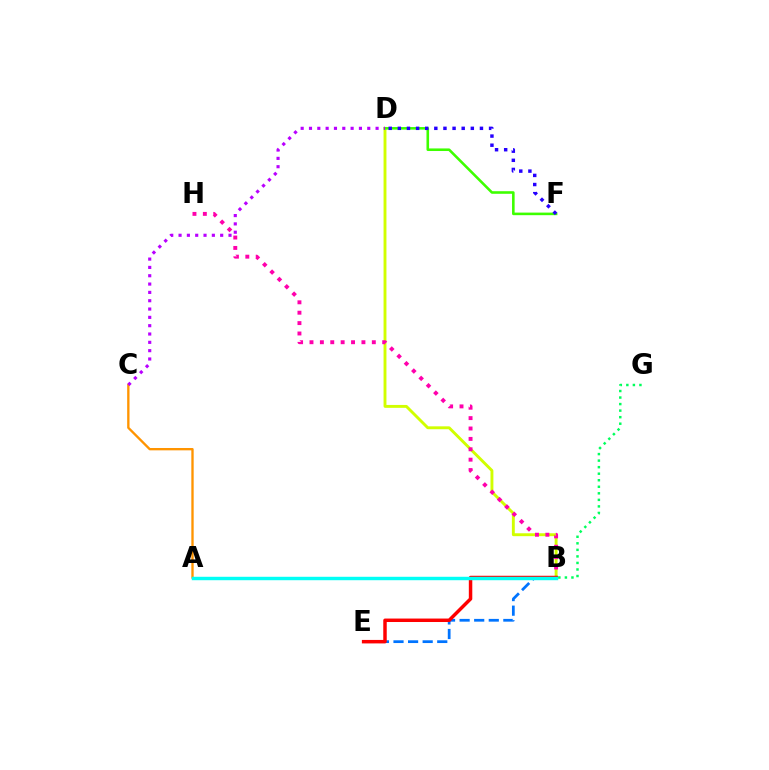{('B', 'D'): [{'color': '#d1ff00', 'line_style': 'solid', 'thickness': 2.08}], ('B', 'E'): [{'color': '#0074ff', 'line_style': 'dashed', 'thickness': 1.98}, {'color': '#ff0000', 'line_style': 'solid', 'thickness': 2.5}], ('A', 'C'): [{'color': '#ff9400', 'line_style': 'solid', 'thickness': 1.69}], ('D', 'F'): [{'color': '#3dff00', 'line_style': 'solid', 'thickness': 1.86}, {'color': '#2500ff', 'line_style': 'dotted', 'thickness': 2.48}], ('B', 'H'): [{'color': '#ff00ac', 'line_style': 'dotted', 'thickness': 2.82}], ('C', 'D'): [{'color': '#b900ff', 'line_style': 'dotted', 'thickness': 2.26}], ('A', 'B'): [{'color': '#00fff6', 'line_style': 'solid', 'thickness': 2.48}], ('B', 'G'): [{'color': '#00ff5c', 'line_style': 'dotted', 'thickness': 1.78}]}